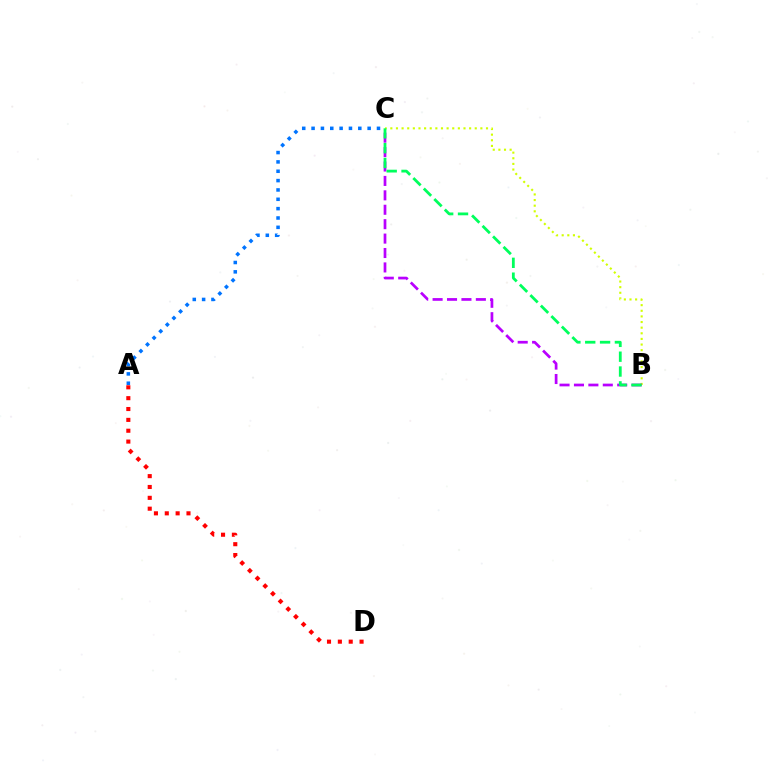{('B', 'C'): [{'color': '#d1ff00', 'line_style': 'dotted', 'thickness': 1.53}, {'color': '#b900ff', 'line_style': 'dashed', 'thickness': 1.96}, {'color': '#00ff5c', 'line_style': 'dashed', 'thickness': 2.02}], ('A', 'D'): [{'color': '#ff0000', 'line_style': 'dotted', 'thickness': 2.95}], ('A', 'C'): [{'color': '#0074ff', 'line_style': 'dotted', 'thickness': 2.54}]}